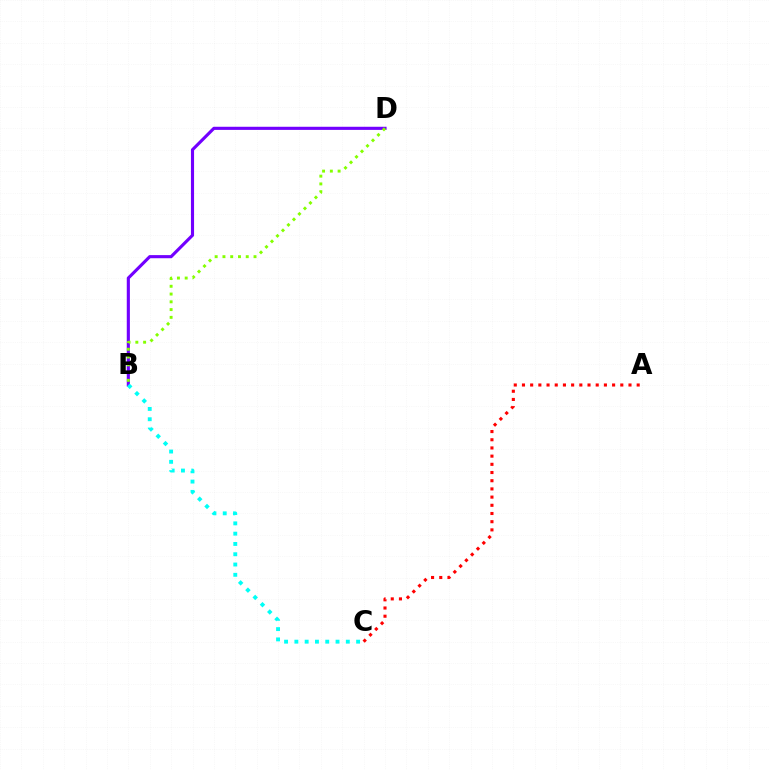{('B', 'D'): [{'color': '#7200ff', 'line_style': 'solid', 'thickness': 2.25}, {'color': '#84ff00', 'line_style': 'dotted', 'thickness': 2.11}], ('A', 'C'): [{'color': '#ff0000', 'line_style': 'dotted', 'thickness': 2.23}], ('B', 'C'): [{'color': '#00fff6', 'line_style': 'dotted', 'thickness': 2.8}]}